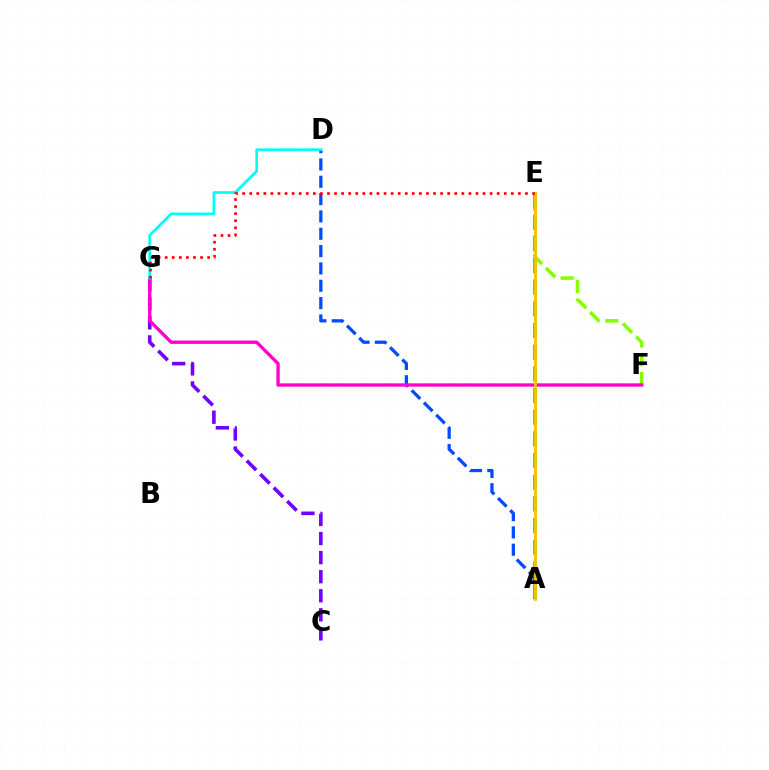{('A', 'D'): [{'color': '#004bff', 'line_style': 'dashed', 'thickness': 2.35}], ('C', 'G'): [{'color': '#7200ff', 'line_style': 'dashed', 'thickness': 2.59}], ('E', 'F'): [{'color': '#84ff00', 'line_style': 'dashed', 'thickness': 2.55}], ('F', 'G'): [{'color': '#ff00cf', 'line_style': 'solid', 'thickness': 2.41}], ('D', 'G'): [{'color': '#00fff6', 'line_style': 'solid', 'thickness': 1.95}], ('A', 'E'): [{'color': '#00ff39', 'line_style': 'dashed', 'thickness': 2.94}, {'color': '#ffbd00', 'line_style': 'solid', 'thickness': 2.03}], ('E', 'G'): [{'color': '#ff0000', 'line_style': 'dotted', 'thickness': 1.92}]}